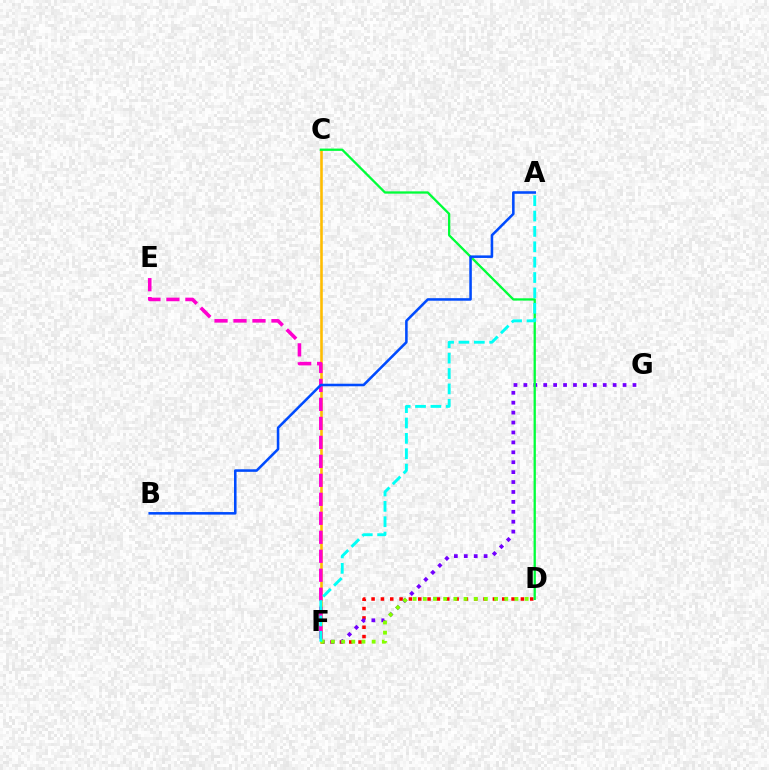{('D', 'F'): [{'color': '#ff0000', 'line_style': 'dotted', 'thickness': 2.54}, {'color': '#84ff00', 'line_style': 'dotted', 'thickness': 2.77}], ('F', 'G'): [{'color': '#7200ff', 'line_style': 'dotted', 'thickness': 2.69}], ('C', 'F'): [{'color': '#ffbd00', 'line_style': 'solid', 'thickness': 1.86}], ('C', 'D'): [{'color': '#00ff39', 'line_style': 'solid', 'thickness': 1.66}], ('E', 'F'): [{'color': '#ff00cf', 'line_style': 'dashed', 'thickness': 2.58}], ('A', 'B'): [{'color': '#004bff', 'line_style': 'solid', 'thickness': 1.84}], ('A', 'F'): [{'color': '#00fff6', 'line_style': 'dashed', 'thickness': 2.09}]}